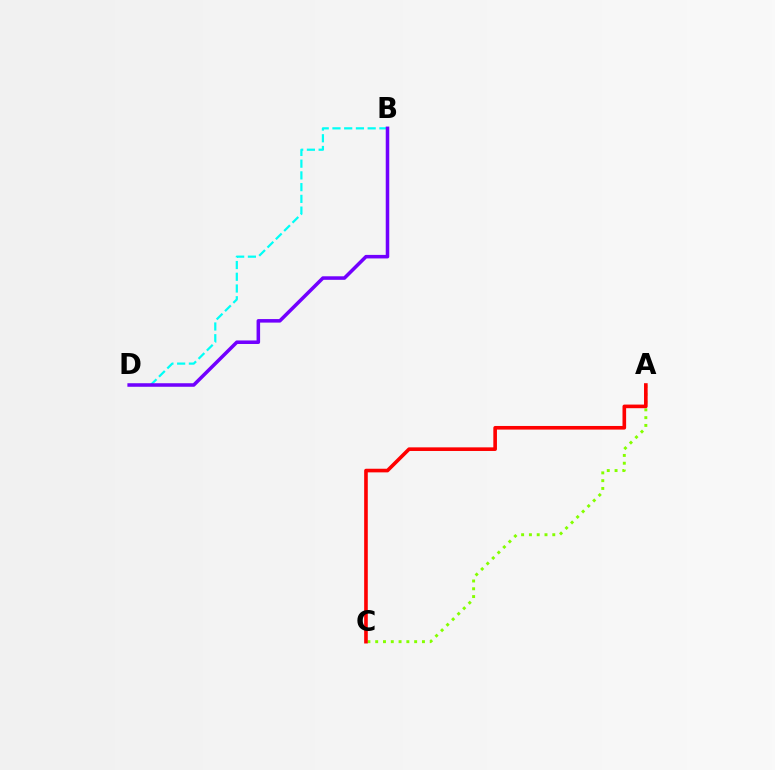{('A', 'C'): [{'color': '#84ff00', 'line_style': 'dotted', 'thickness': 2.12}, {'color': '#ff0000', 'line_style': 'solid', 'thickness': 2.61}], ('B', 'D'): [{'color': '#00fff6', 'line_style': 'dashed', 'thickness': 1.59}, {'color': '#7200ff', 'line_style': 'solid', 'thickness': 2.54}]}